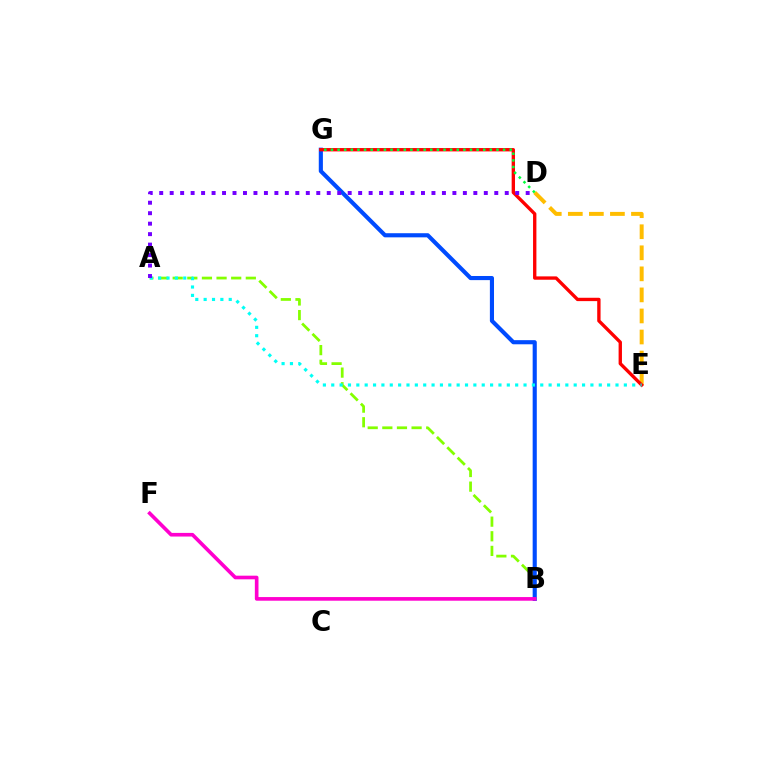{('A', 'B'): [{'color': '#84ff00', 'line_style': 'dashed', 'thickness': 1.99}], ('D', 'E'): [{'color': '#ffbd00', 'line_style': 'dashed', 'thickness': 2.86}], ('B', 'G'): [{'color': '#004bff', 'line_style': 'solid', 'thickness': 2.97}], ('E', 'G'): [{'color': '#ff0000', 'line_style': 'solid', 'thickness': 2.41}], ('D', 'G'): [{'color': '#00ff39', 'line_style': 'dotted', 'thickness': 1.8}], ('A', 'E'): [{'color': '#00fff6', 'line_style': 'dotted', 'thickness': 2.27}], ('A', 'D'): [{'color': '#7200ff', 'line_style': 'dotted', 'thickness': 2.84}], ('B', 'F'): [{'color': '#ff00cf', 'line_style': 'solid', 'thickness': 2.62}]}